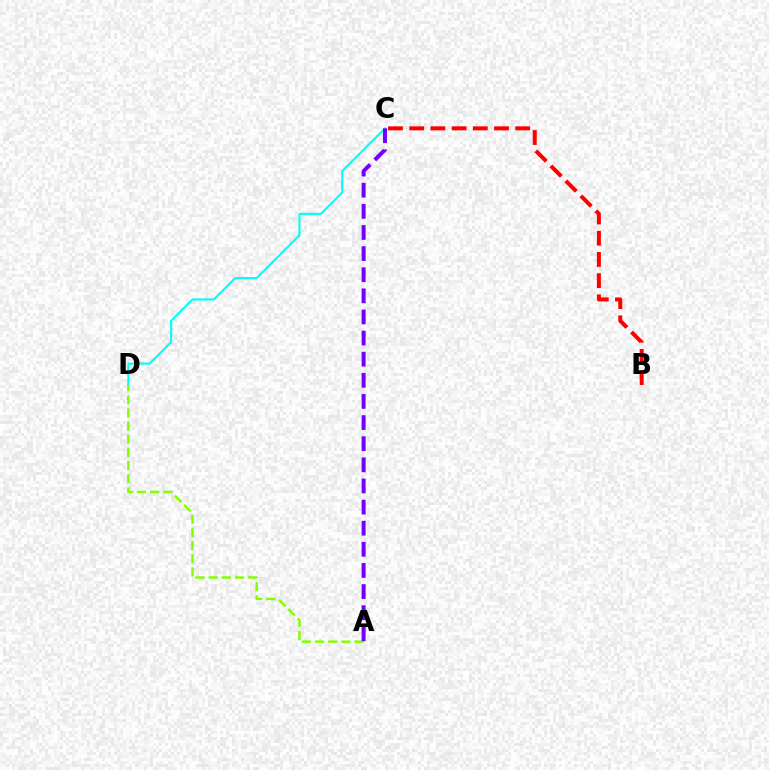{('C', 'D'): [{'color': '#00fff6', 'line_style': 'solid', 'thickness': 1.51}], ('A', 'D'): [{'color': '#84ff00', 'line_style': 'dashed', 'thickness': 1.79}], ('B', 'C'): [{'color': '#ff0000', 'line_style': 'dashed', 'thickness': 2.88}], ('A', 'C'): [{'color': '#7200ff', 'line_style': 'dashed', 'thickness': 2.87}]}